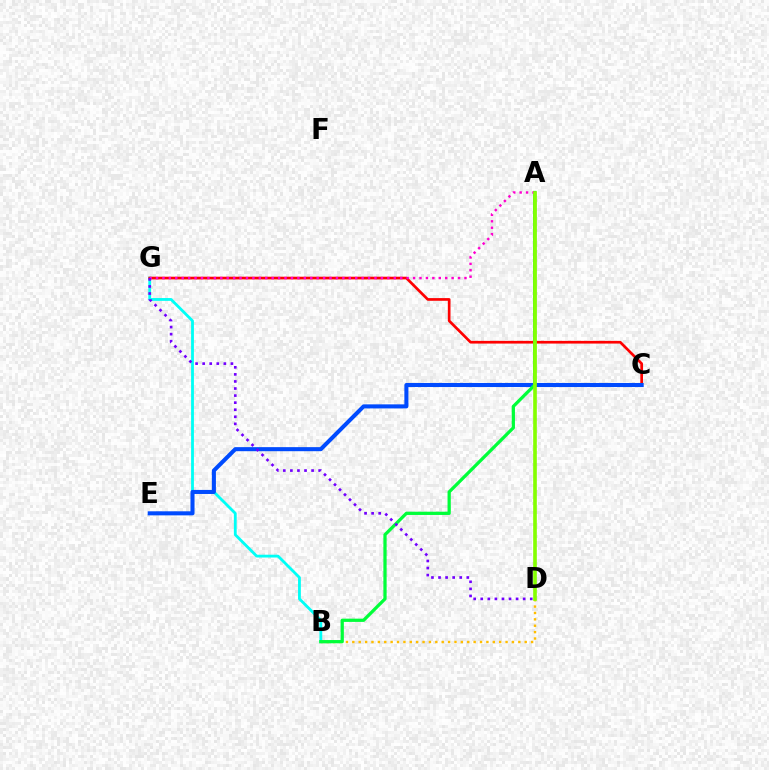{('B', 'D'): [{'color': '#ffbd00', 'line_style': 'dotted', 'thickness': 1.73}], ('B', 'G'): [{'color': '#00fff6', 'line_style': 'solid', 'thickness': 2.02}], ('C', 'G'): [{'color': '#ff0000', 'line_style': 'solid', 'thickness': 1.94}], ('C', 'E'): [{'color': '#004bff', 'line_style': 'solid', 'thickness': 2.92}], ('A', 'B'): [{'color': '#00ff39', 'line_style': 'solid', 'thickness': 2.34}], ('A', 'G'): [{'color': '#ff00cf', 'line_style': 'dotted', 'thickness': 1.75}], ('A', 'D'): [{'color': '#84ff00', 'line_style': 'solid', 'thickness': 2.62}], ('D', 'G'): [{'color': '#7200ff', 'line_style': 'dotted', 'thickness': 1.92}]}